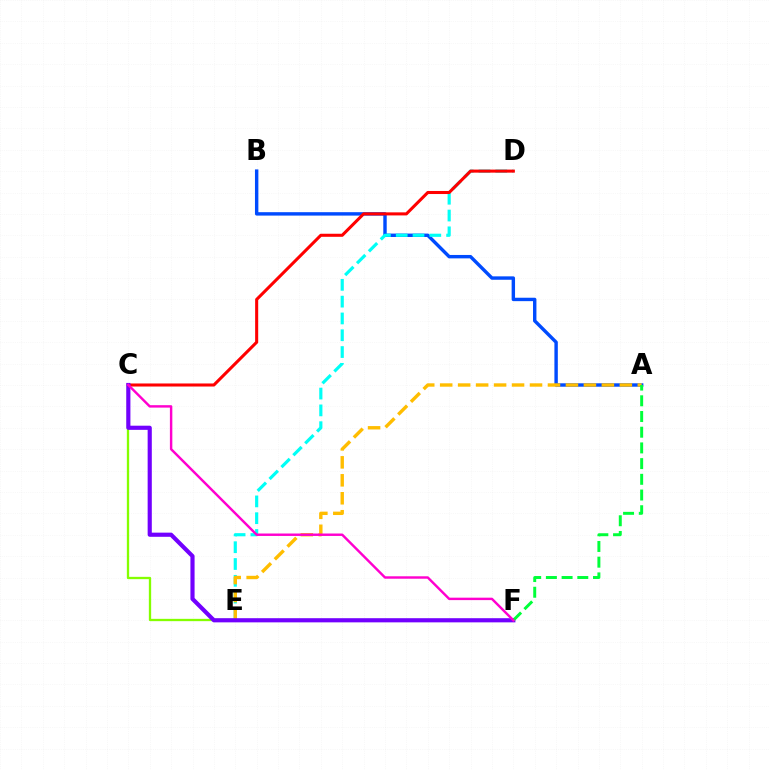{('A', 'B'): [{'color': '#004bff', 'line_style': 'solid', 'thickness': 2.46}], ('D', 'E'): [{'color': '#00fff6', 'line_style': 'dashed', 'thickness': 2.28}], ('A', 'E'): [{'color': '#ffbd00', 'line_style': 'dashed', 'thickness': 2.44}], ('C', 'D'): [{'color': '#ff0000', 'line_style': 'solid', 'thickness': 2.2}], ('C', 'E'): [{'color': '#84ff00', 'line_style': 'solid', 'thickness': 1.67}], ('C', 'F'): [{'color': '#7200ff', 'line_style': 'solid', 'thickness': 2.99}, {'color': '#ff00cf', 'line_style': 'solid', 'thickness': 1.75}], ('A', 'F'): [{'color': '#00ff39', 'line_style': 'dashed', 'thickness': 2.13}]}